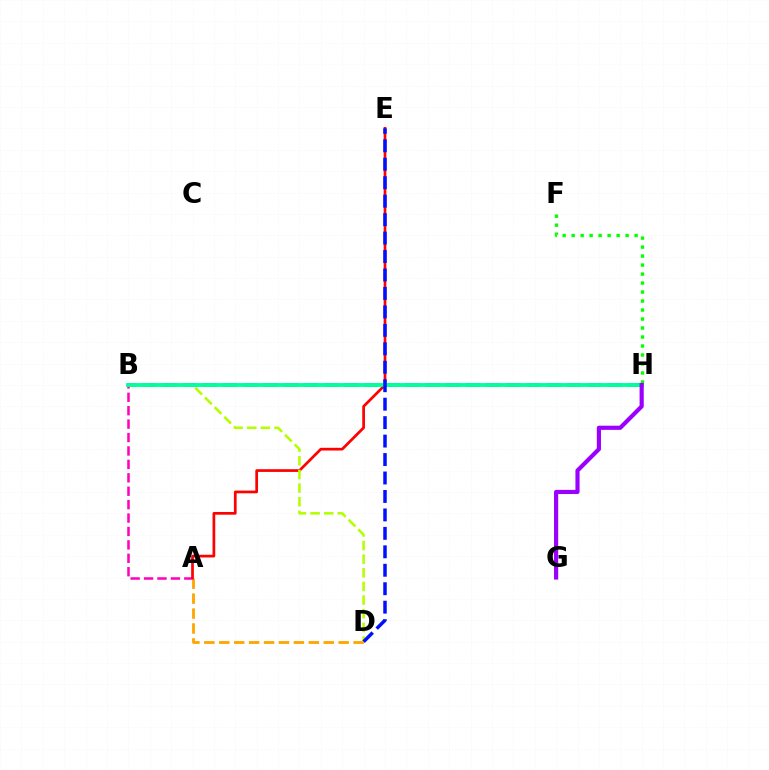{('B', 'H'): [{'color': '#00b5ff', 'line_style': 'dashed', 'thickness': 2.75}, {'color': '#00ff9d', 'line_style': 'solid', 'thickness': 2.77}], ('A', 'D'): [{'color': '#ffa500', 'line_style': 'dashed', 'thickness': 2.03}], ('A', 'B'): [{'color': '#ff00bd', 'line_style': 'dashed', 'thickness': 1.82}], ('A', 'E'): [{'color': '#ff0000', 'line_style': 'solid', 'thickness': 1.96}], ('B', 'D'): [{'color': '#b3ff00', 'line_style': 'dashed', 'thickness': 1.85}], ('F', 'H'): [{'color': '#08ff00', 'line_style': 'dotted', 'thickness': 2.44}], ('G', 'H'): [{'color': '#9b00ff', 'line_style': 'solid', 'thickness': 2.99}], ('D', 'E'): [{'color': '#0010ff', 'line_style': 'dashed', 'thickness': 2.51}]}